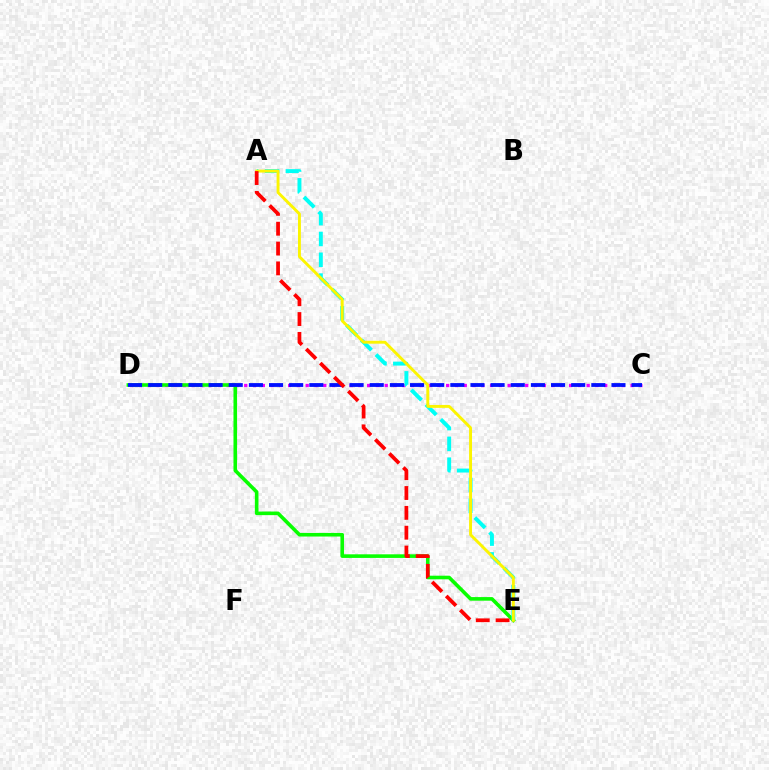{('C', 'D'): [{'color': '#ee00ff', 'line_style': 'dotted', 'thickness': 2.39}, {'color': '#0010ff', 'line_style': 'dashed', 'thickness': 2.74}], ('D', 'E'): [{'color': '#08ff00', 'line_style': 'solid', 'thickness': 2.59}], ('A', 'E'): [{'color': '#00fff6', 'line_style': 'dashed', 'thickness': 2.83}, {'color': '#fcf500', 'line_style': 'solid', 'thickness': 2.09}, {'color': '#ff0000', 'line_style': 'dashed', 'thickness': 2.7}]}